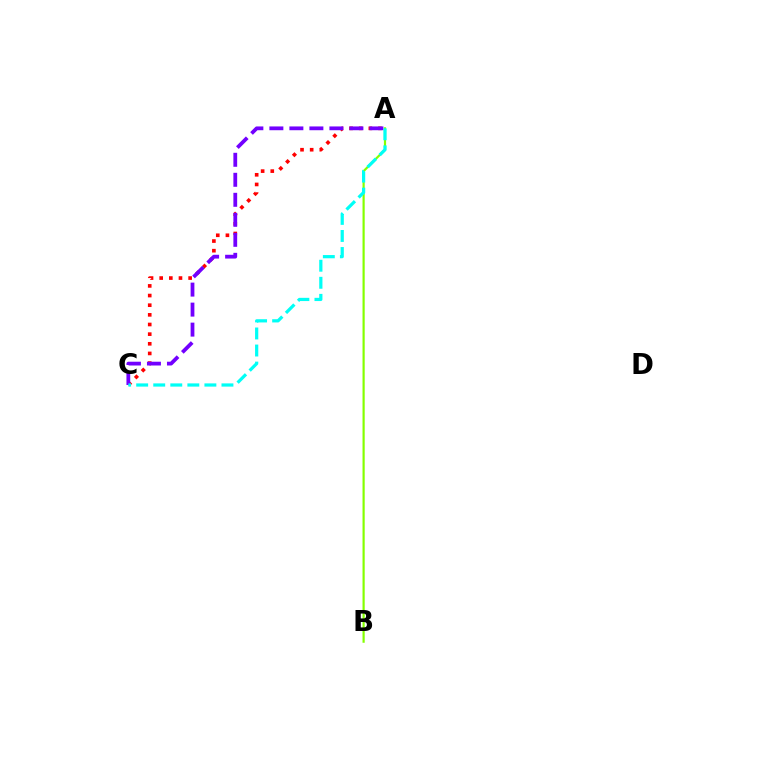{('A', 'C'): [{'color': '#ff0000', 'line_style': 'dotted', 'thickness': 2.62}, {'color': '#7200ff', 'line_style': 'dashed', 'thickness': 2.72}, {'color': '#00fff6', 'line_style': 'dashed', 'thickness': 2.32}], ('A', 'B'): [{'color': '#84ff00', 'line_style': 'solid', 'thickness': 1.57}]}